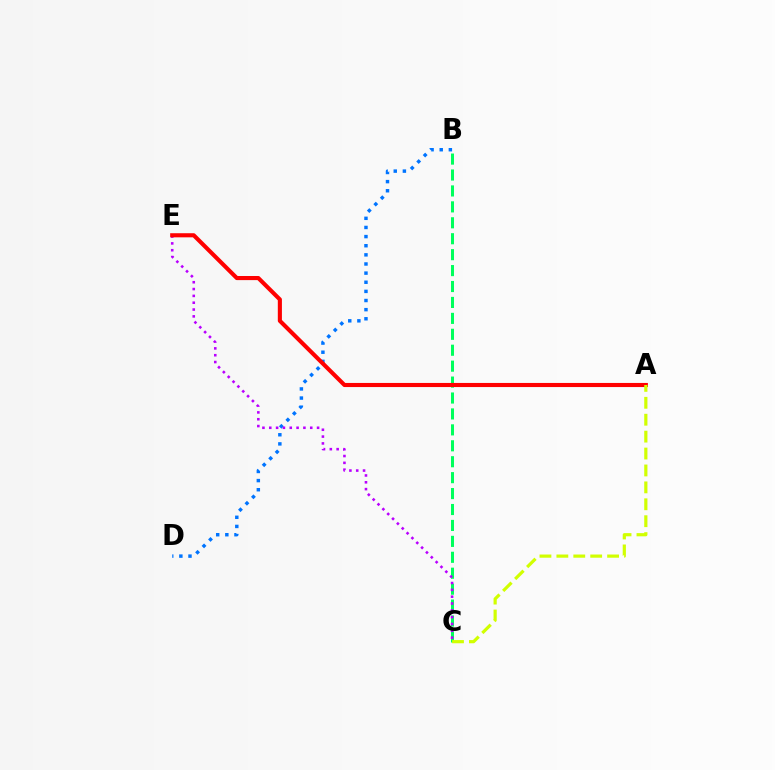{('B', 'D'): [{'color': '#0074ff', 'line_style': 'dotted', 'thickness': 2.48}], ('B', 'C'): [{'color': '#00ff5c', 'line_style': 'dashed', 'thickness': 2.16}], ('C', 'E'): [{'color': '#b900ff', 'line_style': 'dotted', 'thickness': 1.86}], ('A', 'E'): [{'color': '#ff0000', 'line_style': 'solid', 'thickness': 2.96}], ('A', 'C'): [{'color': '#d1ff00', 'line_style': 'dashed', 'thickness': 2.3}]}